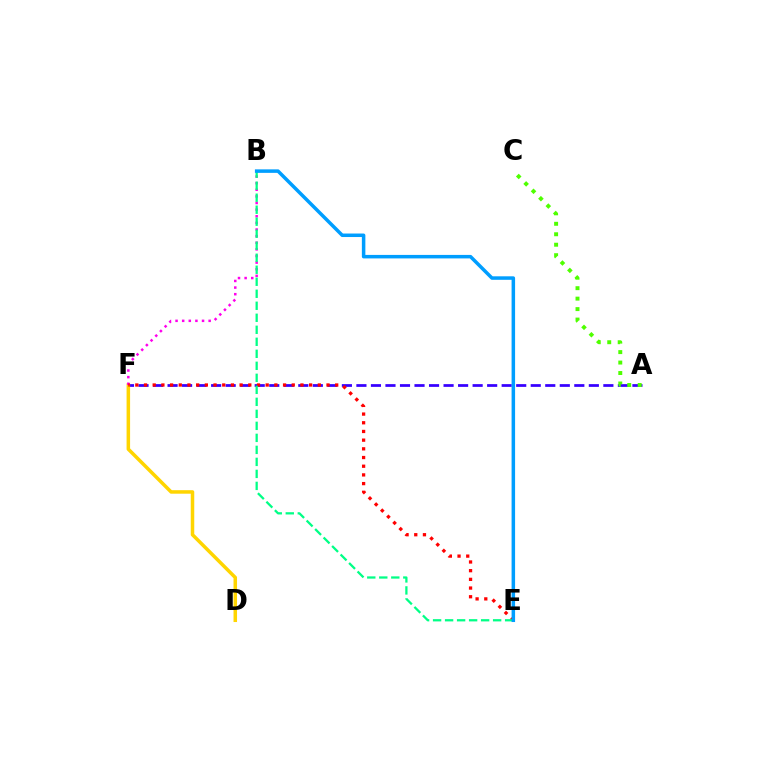{('A', 'F'): [{'color': '#3700ff', 'line_style': 'dashed', 'thickness': 1.97}], ('D', 'F'): [{'color': '#ffd500', 'line_style': 'solid', 'thickness': 2.53}], ('B', 'F'): [{'color': '#ff00ed', 'line_style': 'dotted', 'thickness': 1.8}], ('A', 'C'): [{'color': '#4fff00', 'line_style': 'dotted', 'thickness': 2.84}], ('E', 'F'): [{'color': '#ff0000', 'line_style': 'dotted', 'thickness': 2.36}], ('B', 'E'): [{'color': '#00ff86', 'line_style': 'dashed', 'thickness': 1.63}, {'color': '#009eff', 'line_style': 'solid', 'thickness': 2.52}]}